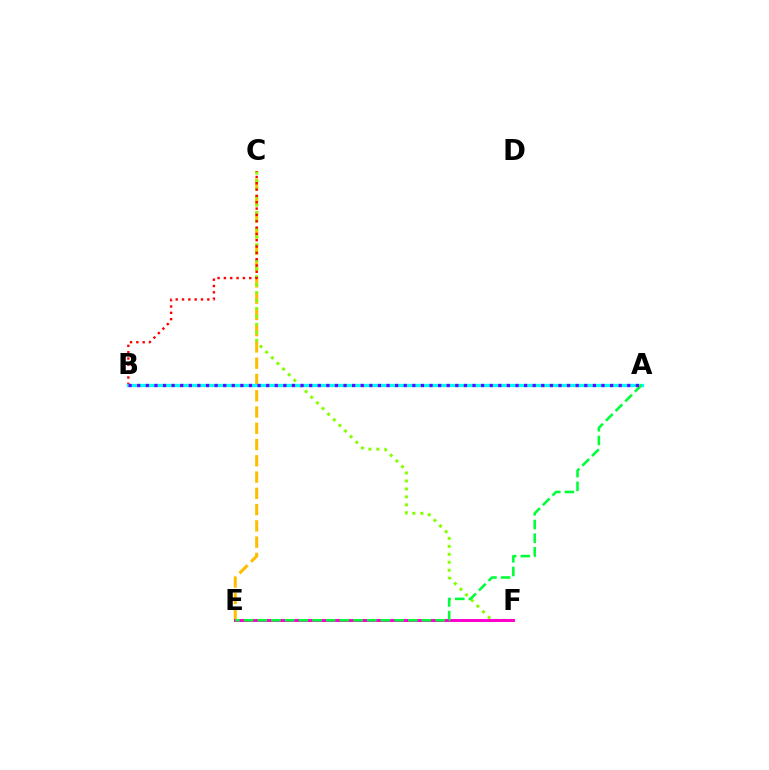{('A', 'B'): [{'color': '#004bff', 'line_style': 'solid', 'thickness': 2.08}, {'color': '#00fff6', 'line_style': 'solid', 'thickness': 2.37}, {'color': '#7200ff', 'line_style': 'dotted', 'thickness': 2.34}], ('C', 'E'): [{'color': '#ffbd00', 'line_style': 'dashed', 'thickness': 2.21}], ('C', 'F'): [{'color': '#84ff00', 'line_style': 'dotted', 'thickness': 2.16}], ('E', 'F'): [{'color': '#ff00cf', 'line_style': 'solid', 'thickness': 2.14}], ('B', 'C'): [{'color': '#ff0000', 'line_style': 'dotted', 'thickness': 1.72}], ('A', 'E'): [{'color': '#00ff39', 'line_style': 'dashed', 'thickness': 1.86}]}